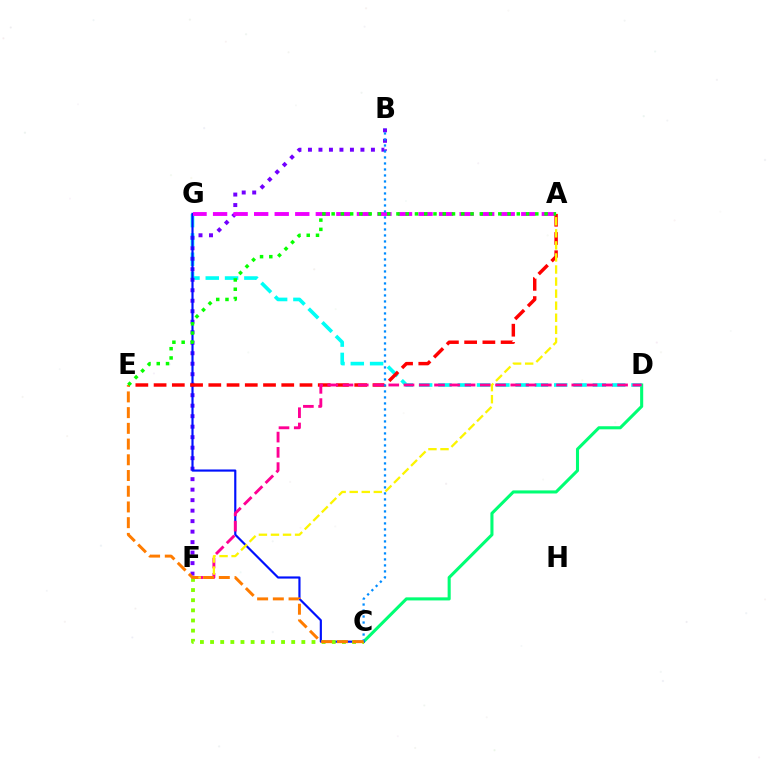{('C', 'D'): [{'color': '#00ff74', 'line_style': 'solid', 'thickness': 2.21}], ('D', 'G'): [{'color': '#00fff6', 'line_style': 'dashed', 'thickness': 2.62}], ('B', 'F'): [{'color': '#7200ff', 'line_style': 'dotted', 'thickness': 2.85}], ('C', 'G'): [{'color': '#0010ff', 'line_style': 'solid', 'thickness': 1.56}], ('A', 'G'): [{'color': '#ee00ff', 'line_style': 'dashed', 'thickness': 2.79}], ('A', 'E'): [{'color': '#ff0000', 'line_style': 'dashed', 'thickness': 2.48}, {'color': '#08ff00', 'line_style': 'dotted', 'thickness': 2.52}], ('C', 'F'): [{'color': '#84ff00', 'line_style': 'dotted', 'thickness': 2.76}], ('D', 'F'): [{'color': '#ff0094', 'line_style': 'dashed', 'thickness': 2.07}], ('A', 'F'): [{'color': '#fcf500', 'line_style': 'dashed', 'thickness': 1.64}], ('B', 'C'): [{'color': '#008cff', 'line_style': 'dotted', 'thickness': 1.63}], ('C', 'E'): [{'color': '#ff7c00', 'line_style': 'dashed', 'thickness': 2.14}]}